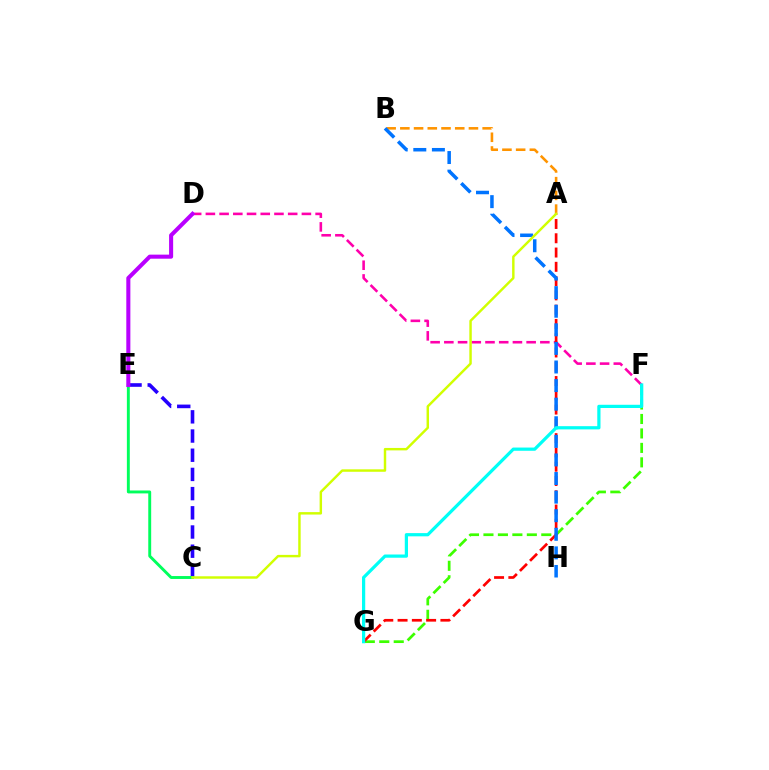{('C', 'E'): [{'color': '#2500ff', 'line_style': 'dashed', 'thickness': 2.61}, {'color': '#00ff5c', 'line_style': 'solid', 'thickness': 2.1}], ('F', 'G'): [{'color': '#3dff00', 'line_style': 'dashed', 'thickness': 1.96}, {'color': '#00fff6', 'line_style': 'solid', 'thickness': 2.32}], ('D', 'F'): [{'color': '#ff00ac', 'line_style': 'dashed', 'thickness': 1.86}], ('A', 'B'): [{'color': '#ff9400', 'line_style': 'dashed', 'thickness': 1.86}], ('A', 'G'): [{'color': '#ff0000', 'line_style': 'dashed', 'thickness': 1.94}], ('B', 'H'): [{'color': '#0074ff', 'line_style': 'dashed', 'thickness': 2.53}], ('D', 'E'): [{'color': '#b900ff', 'line_style': 'solid', 'thickness': 2.92}], ('A', 'C'): [{'color': '#d1ff00', 'line_style': 'solid', 'thickness': 1.76}]}